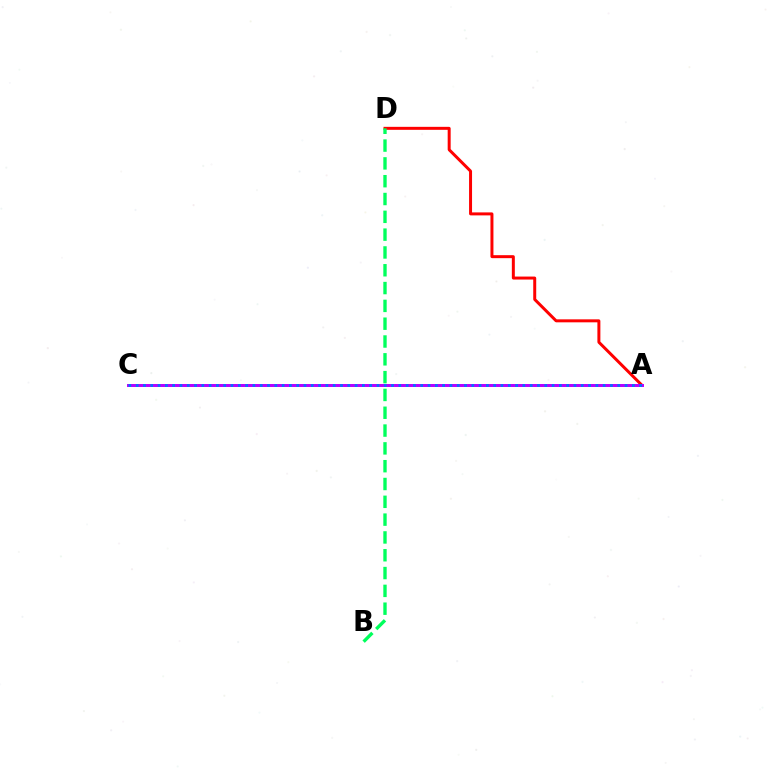{('A', 'C'): [{'color': '#d1ff00', 'line_style': 'dotted', 'thickness': 1.9}, {'color': '#b900ff', 'line_style': 'solid', 'thickness': 2.14}, {'color': '#0074ff', 'line_style': 'dotted', 'thickness': 1.98}], ('A', 'D'): [{'color': '#ff0000', 'line_style': 'solid', 'thickness': 2.15}], ('B', 'D'): [{'color': '#00ff5c', 'line_style': 'dashed', 'thickness': 2.42}]}